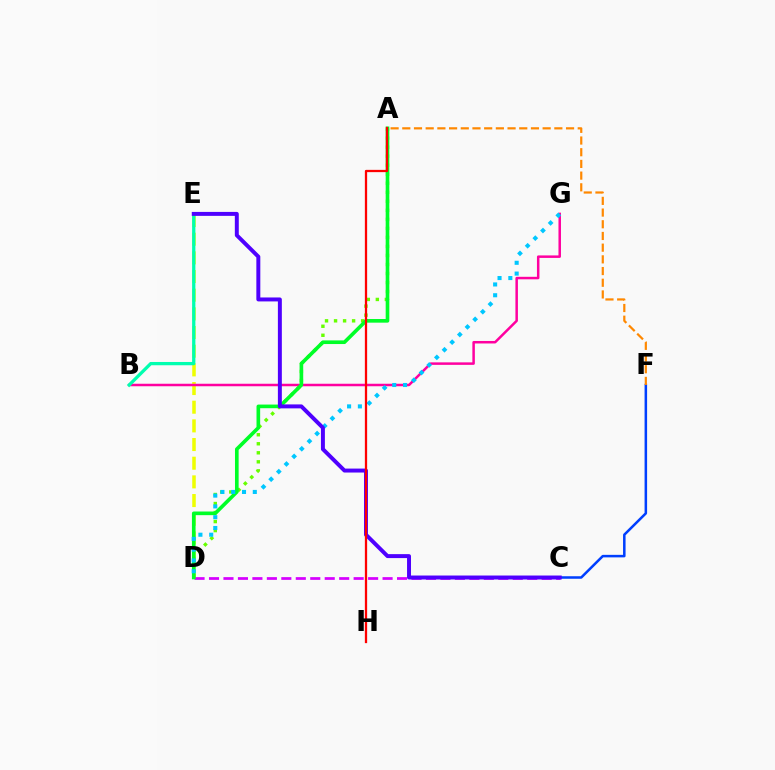{('D', 'E'): [{'color': '#eeff00', 'line_style': 'dashed', 'thickness': 2.54}], ('B', 'G'): [{'color': '#ff00a0', 'line_style': 'solid', 'thickness': 1.8}], ('C', 'F'): [{'color': '#003fff', 'line_style': 'solid', 'thickness': 1.82}], ('C', 'D'): [{'color': '#d600ff', 'line_style': 'dashed', 'thickness': 1.96}], ('A', 'D'): [{'color': '#66ff00', 'line_style': 'dotted', 'thickness': 2.45}, {'color': '#00ff27', 'line_style': 'solid', 'thickness': 2.62}], ('D', 'G'): [{'color': '#00c7ff', 'line_style': 'dotted', 'thickness': 2.93}], ('A', 'F'): [{'color': '#ff8800', 'line_style': 'dashed', 'thickness': 1.59}], ('B', 'E'): [{'color': '#00ffaf', 'line_style': 'solid', 'thickness': 2.36}], ('C', 'E'): [{'color': '#4f00ff', 'line_style': 'solid', 'thickness': 2.85}], ('A', 'H'): [{'color': '#ff0000', 'line_style': 'solid', 'thickness': 1.64}]}